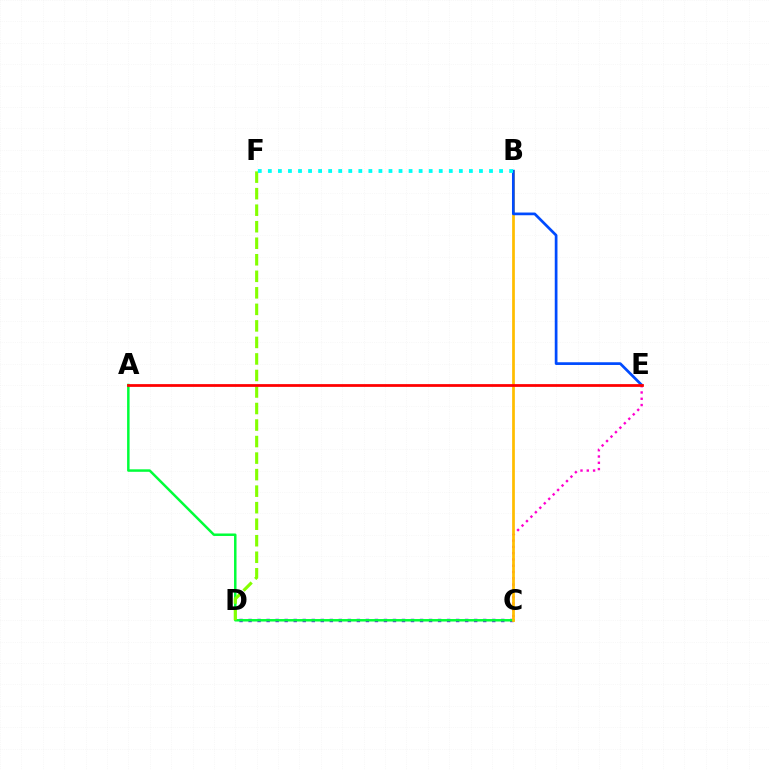{('C', 'D'): [{'color': '#7200ff', 'line_style': 'dotted', 'thickness': 2.45}], ('C', 'E'): [{'color': '#ff00cf', 'line_style': 'dotted', 'thickness': 1.71}], ('A', 'C'): [{'color': '#00ff39', 'line_style': 'solid', 'thickness': 1.79}], ('B', 'C'): [{'color': '#ffbd00', 'line_style': 'solid', 'thickness': 1.98}], ('B', 'E'): [{'color': '#004bff', 'line_style': 'solid', 'thickness': 1.95}], ('D', 'F'): [{'color': '#84ff00', 'line_style': 'dashed', 'thickness': 2.25}], ('A', 'E'): [{'color': '#ff0000', 'line_style': 'solid', 'thickness': 1.98}], ('B', 'F'): [{'color': '#00fff6', 'line_style': 'dotted', 'thickness': 2.73}]}